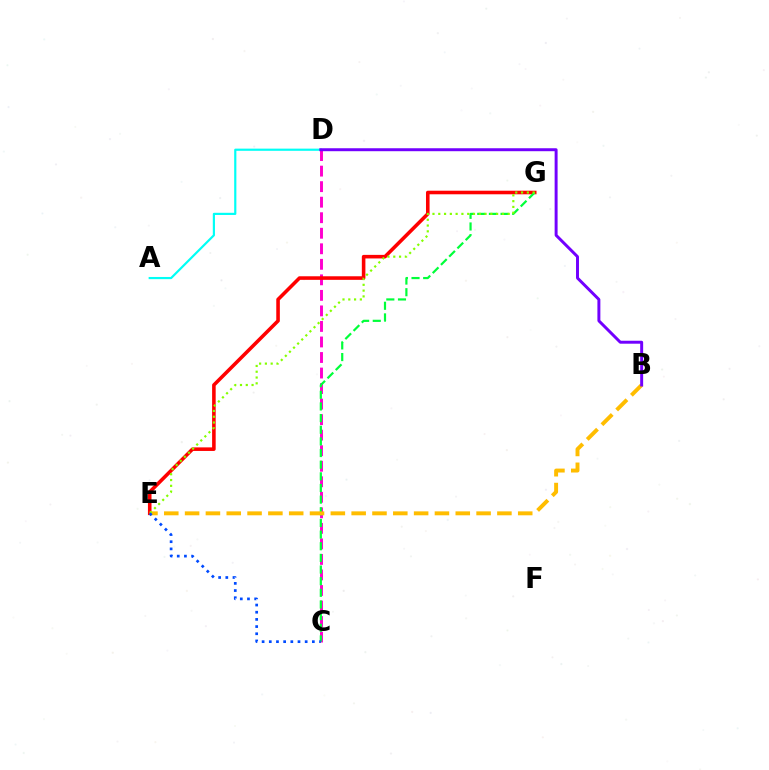{('C', 'D'): [{'color': '#ff00cf', 'line_style': 'dashed', 'thickness': 2.11}], ('A', 'D'): [{'color': '#00fff6', 'line_style': 'solid', 'thickness': 1.57}], ('E', 'G'): [{'color': '#ff0000', 'line_style': 'solid', 'thickness': 2.57}, {'color': '#84ff00', 'line_style': 'dotted', 'thickness': 1.57}], ('C', 'G'): [{'color': '#00ff39', 'line_style': 'dashed', 'thickness': 1.58}], ('B', 'E'): [{'color': '#ffbd00', 'line_style': 'dashed', 'thickness': 2.83}], ('B', 'D'): [{'color': '#7200ff', 'line_style': 'solid', 'thickness': 2.13}], ('C', 'E'): [{'color': '#004bff', 'line_style': 'dotted', 'thickness': 1.95}]}